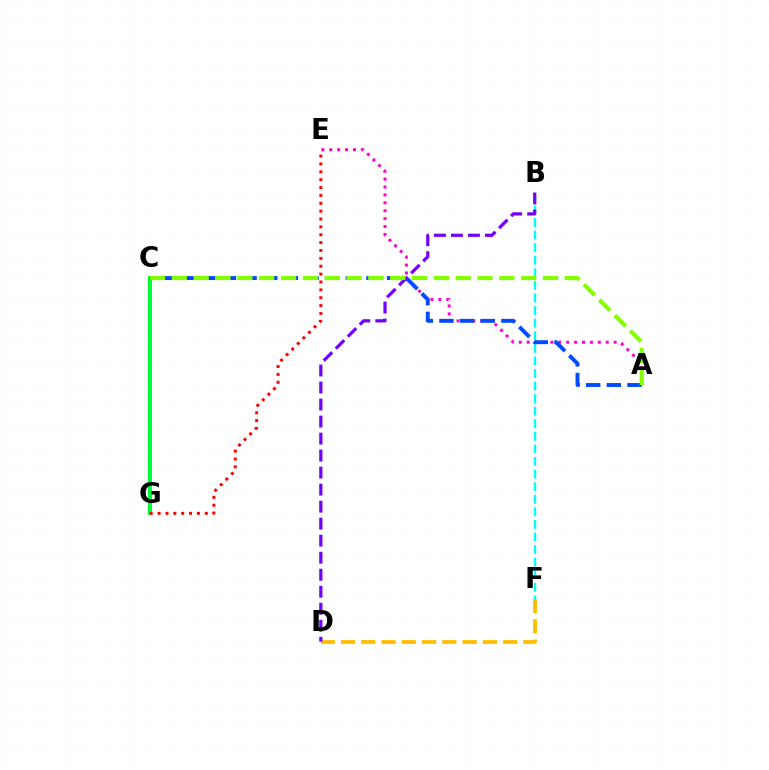{('A', 'E'): [{'color': '#ff00cf', 'line_style': 'dotted', 'thickness': 2.15}], ('C', 'G'): [{'color': '#00ff39', 'line_style': 'solid', 'thickness': 2.88}], ('D', 'F'): [{'color': '#ffbd00', 'line_style': 'dashed', 'thickness': 2.75}], ('E', 'G'): [{'color': '#ff0000', 'line_style': 'dotted', 'thickness': 2.14}], ('B', 'F'): [{'color': '#00fff6', 'line_style': 'dashed', 'thickness': 1.71}], ('A', 'C'): [{'color': '#004bff', 'line_style': 'dashed', 'thickness': 2.8}, {'color': '#84ff00', 'line_style': 'dashed', 'thickness': 2.97}], ('B', 'D'): [{'color': '#7200ff', 'line_style': 'dashed', 'thickness': 2.31}]}